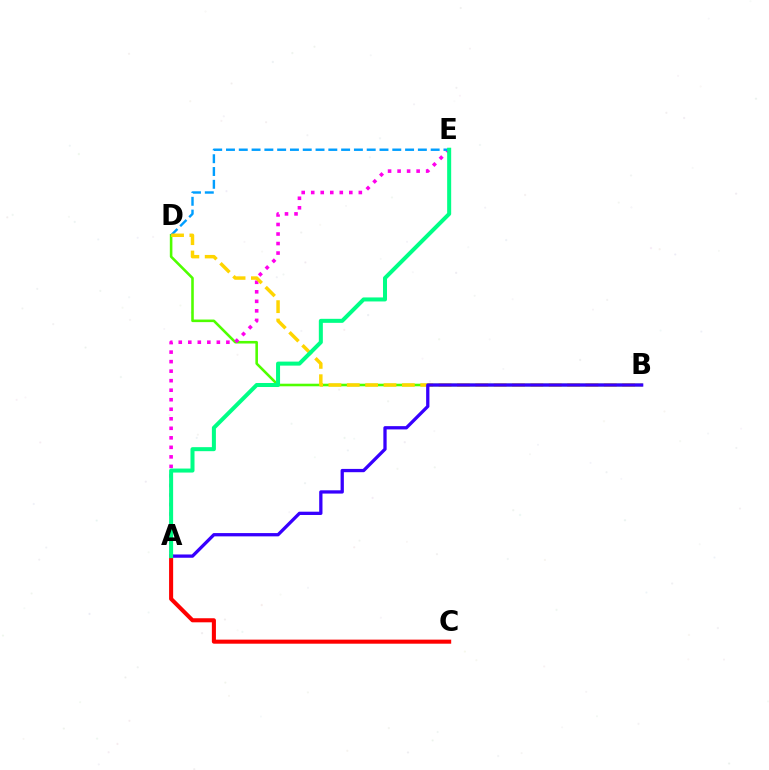{('B', 'D'): [{'color': '#4fff00', 'line_style': 'solid', 'thickness': 1.86}, {'color': '#ffd500', 'line_style': 'dashed', 'thickness': 2.49}], ('A', 'E'): [{'color': '#ff00ed', 'line_style': 'dotted', 'thickness': 2.59}, {'color': '#00ff86', 'line_style': 'solid', 'thickness': 2.89}], ('D', 'E'): [{'color': '#009eff', 'line_style': 'dashed', 'thickness': 1.74}], ('A', 'C'): [{'color': '#ff0000', 'line_style': 'solid', 'thickness': 2.93}], ('A', 'B'): [{'color': '#3700ff', 'line_style': 'solid', 'thickness': 2.37}]}